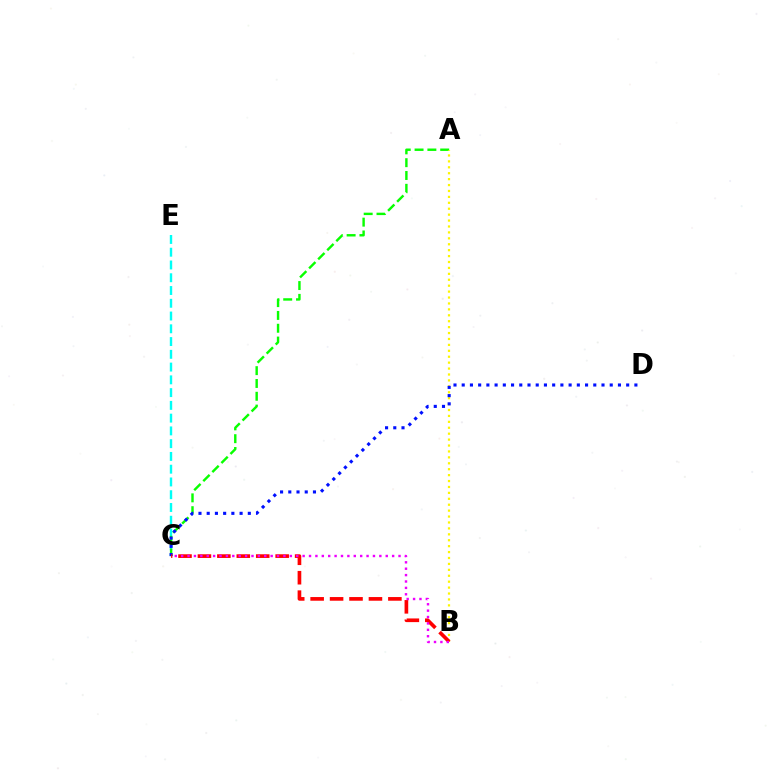{('C', 'E'): [{'color': '#00fff6', 'line_style': 'dashed', 'thickness': 1.73}], ('A', 'C'): [{'color': '#08ff00', 'line_style': 'dashed', 'thickness': 1.74}], ('A', 'B'): [{'color': '#fcf500', 'line_style': 'dotted', 'thickness': 1.61}], ('C', 'D'): [{'color': '#0010ff', 'line_style': 'dotted', 'thickness': 2.23}], ('B', 'C'): [{'color': '#ff0000', 'line_style': 'dashed', 'thickness': 2.64}, {'color': '#ee00ff', 'line_style': 'dotted', 'thickness': 1.74}]}